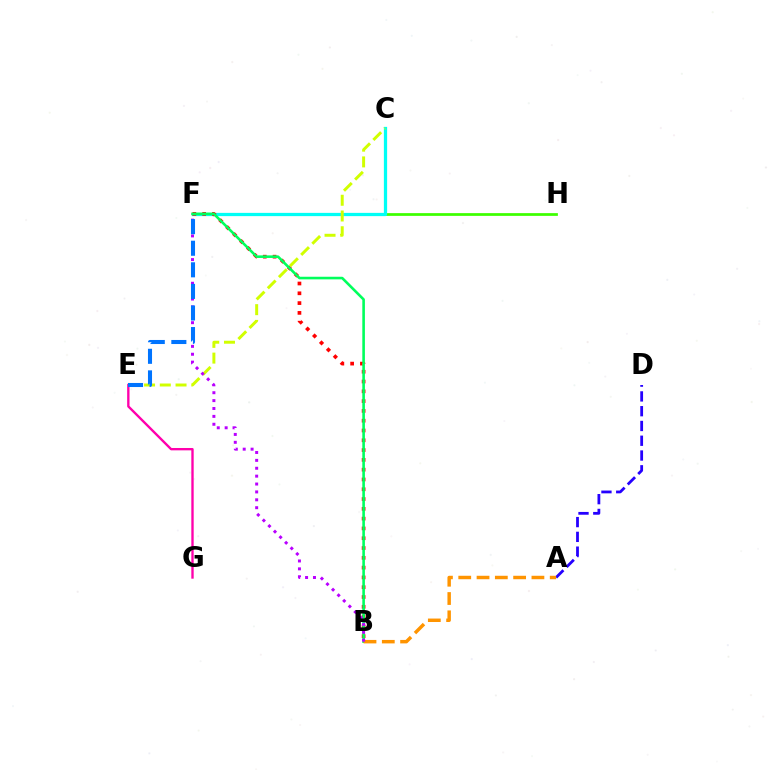{('F', 'H'): [{'color': '#3dff00', 'line_style': 'solid', 'thickness': 1.98}], ('C', 'F'): [{'color': '#00fff6', 'line_style': 'solid', 'thickness': 2.34}], ('A', 'D'): [{'color': '#2500ff', 'line_style': 'dashed', 'thickness': 2.01}], ('B', 'F'): [{'color': '#ff0000', 'line_style': 'dotted', 'thickness': 2.66}, {'color': '#00ff5c', 'line_style': 'solid', 'thickness': 1.87}, {'color': '#b900ff', 'line_style': 'dotted', 'thickness': 2.14}], ('C', 'E'): [{'color': '#d1ff00', 'line_style': 'dashed', 'thickness': 2.14}], ('E', 'G'): [{'color': '#ff00ac', 'line_style': 'solid', 'thickness': 1.7}], ('A', 'B'): [{'color': '#ff9400', 'line_style': 'dashed', 'thickness': 2.49}], ('E', 'F'): [{'color': '#0074ff', 'line_style': 'dashed', 'thickness': 2.93}]}